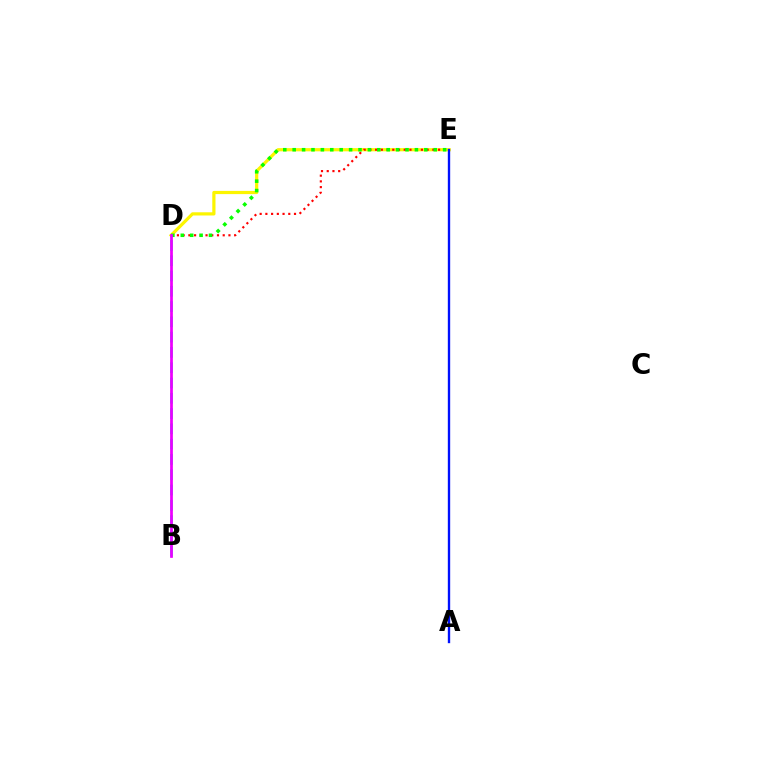{('D', 'E'): [{'color': '#fcf500', 'line_style': 'solid', 'thickness': 2.31}, {'color': '#ff0000', 'line_style': 'dotted', 'thickness': 1.56}, {'color': '#08ff00', 'line_style': 'dotted', 'thickness': 2.55}], ('A', 'E'): [{'color': '#0010ff', 'line_style': 'solid', 'thickness': 1.7}], ('B', 'D'): [{'color': '#00fff6', 'line_style': 'dashed', 'thickness': 2.08}, {'color': '#ee00ff', 'line_style': 'solid', 'thickness': 1.97}]}